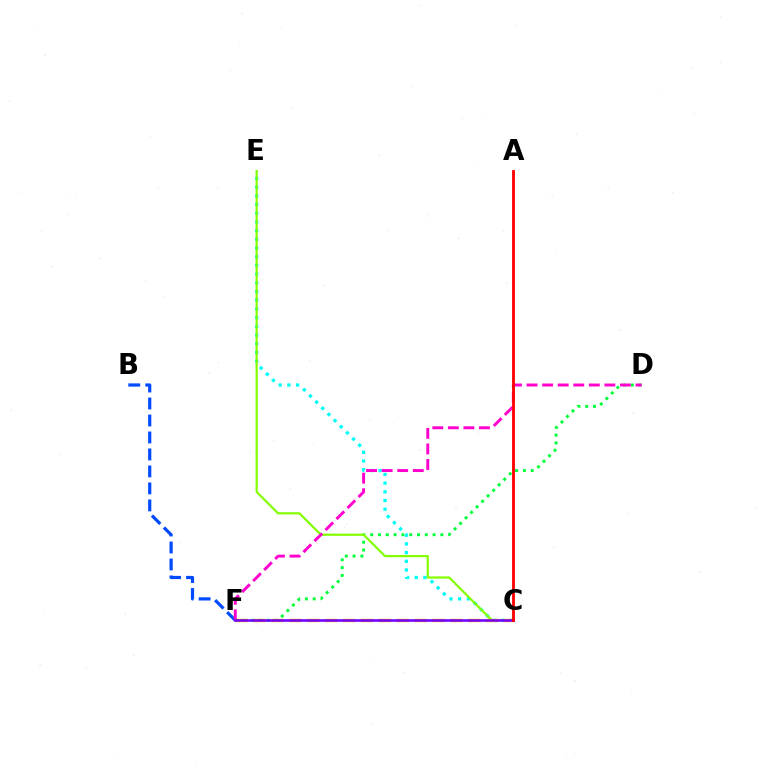{('B', 'F'): [{'color': '#004bff', 'line_style': 'dashed', 'thickness': 2.31}], ('D', 'F'): [{'color': '#00ff39', 'line_style': 'dotted', 'thickness': 2.12}, {'color': '#ff00cf', 'line_style': 'dashed', 'thickness': 2.11}], ('C', 'E'): [{'color': '#00fff6', 'line_style': 'dotted', 'thickness': 2.36}, {'color': '#84ff00', 'line_style': 'solid', 'thickness': 1.59}], ('C', 'F'): [{'color': '#ffbd00', 'line_style': 'dashed', 'thickness': 2.43}, {'color': '#7200ff', 'line_style': 'solid', 'thickness': 1.85}], ('A', 'C'): [{'color': '#ff0000', 'line_style': 'solid', 'thickness': 2.04}]}